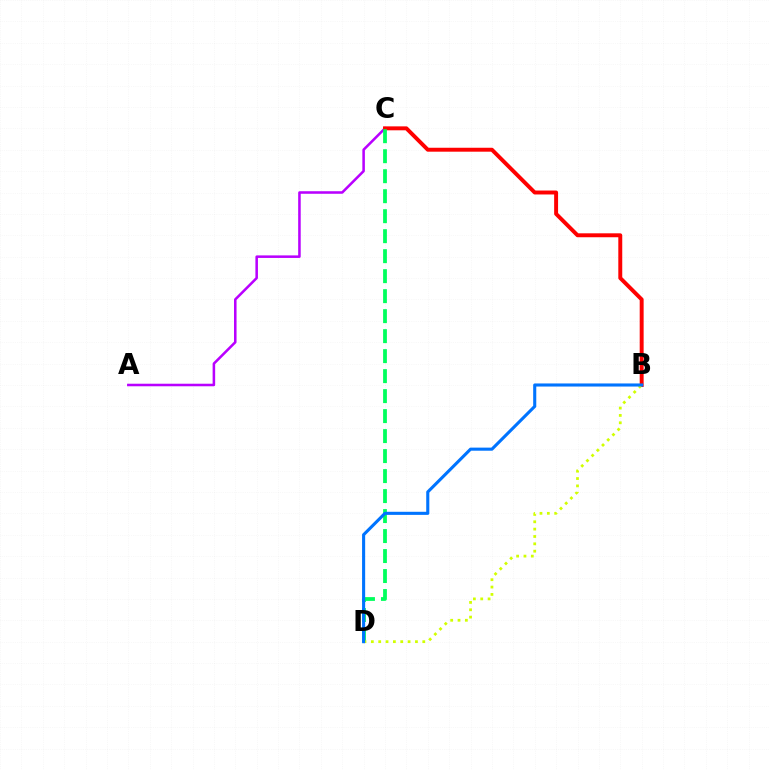{('A', 'C'): [{'color': '#b900ff', 'line_style': 'solid', 'thickness': 1.83}], ('B', 'C'): [{'color': '#ff0000', 'line_style': 'solid', 'thickness': 2.83}], ('C', 'D'): [{'color': '#00ff5c', 'line_style': 'dashed', 'thickness': 2.72}], ('B', 'D'): [{'color': '#d1ff00', 'line_style': 'dotted', 'thickness': 2.0}, {'color': '#0074ff', 'line_style': 'solid', 'thickness': 2.23}]}